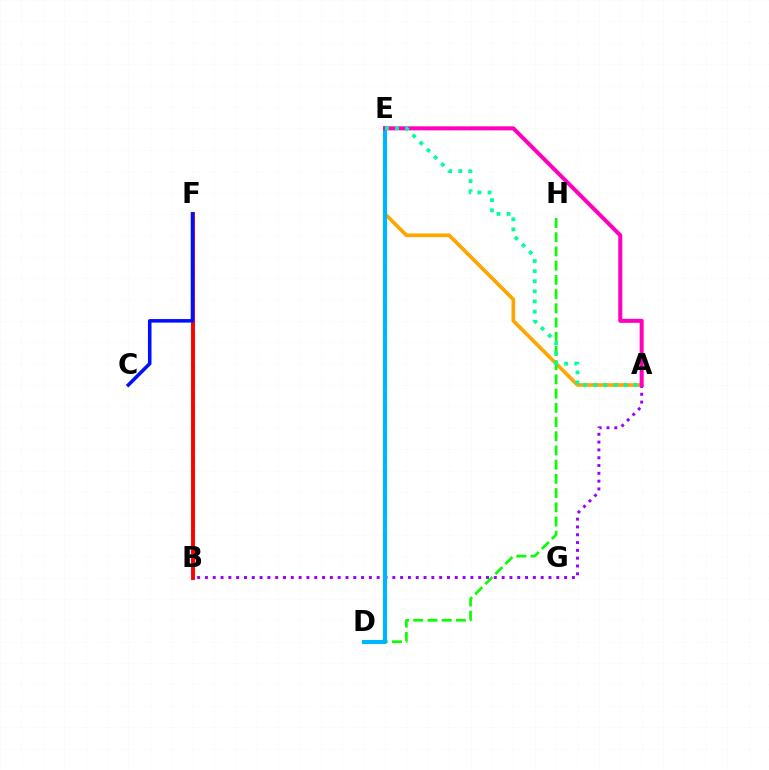{('A', 'E'): [{'color': '#ffa500', 'line_style': 'solid', 'thickness': 2.65}, {'color': '#ff00bd', 'line_style': 'solid', 'thickness': 2.89}, {'color': '#00ff9d', 'line_style': 'dotted', 'thickness': 2.75}], ('A', 'B'): [{'color': '#9b00ff', 'line_style': 'dotted', 'thickness': 2.12}], ('B', 'F'): [{'color': '#b3ff00', 'line_style': 'dashed', 'thickness': 2.26}, {'color': '#ff0000', 'line_style': 'solid', 'thickness': 2.82}], ('D', 'H'): [{'color': '#08ff00', 'line_style': 'dashed', 'thickness': 1.93}], ('D', 'E'): [{'color': '#00b5ff', 'line_style': 'solid', 'thickness': 2.96}], ('C', 'F'): [{'color': '#0010ff', 'line_style': 'solid', 'thickness': 2.56}]}